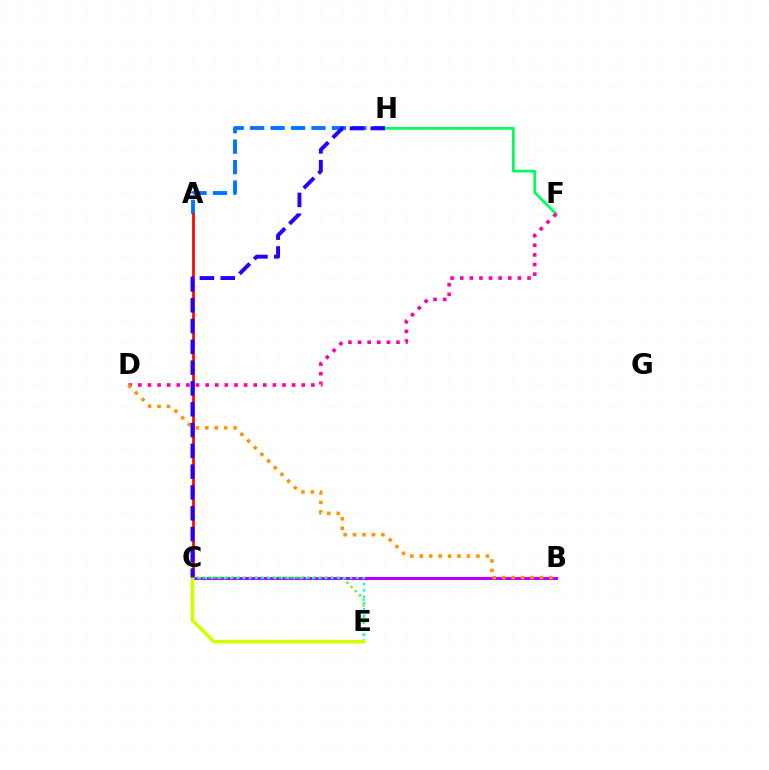{('A', 'H'): [{'color': '#0074ff', 'line_style': 'dashed', 'thickness': 2.78}], ('F', 'H'): [{'color': '#00ff5c', 'line_style': 'solid', 'thickness': 2.0}], ('A', 'C'): [{'color': '#ff0000', 'line_style': 'solid', 'thickness': 1.95}], ('B', 'C'): [{'color': '#b900ff', 'line_style': 'solid', 'thickness': 2.21}], ('D', 'F'): [{'color': '#ff00ac', 'line_style': 'dotted', 'thickness': 2.61}], ('C', 'E'): [{'color': '#3dff00', 'line_style': 'dotted', 'thickness': 1.59}, {'color': '#00fff6', 'line_style': 'dotted', 'thickness': 1.72}, {'color': '#d1ff00', 'line_style': 'solid', 'thickness': 2.61}], ('B', 'D'): [{'color': '#ff9400', 'line_style': 'dotted', 'thickness': 2.57}], ('C', 'H'): [{'color': '#2500ff', 'line_style': 'dashed', 'thickness': 2.83}]}